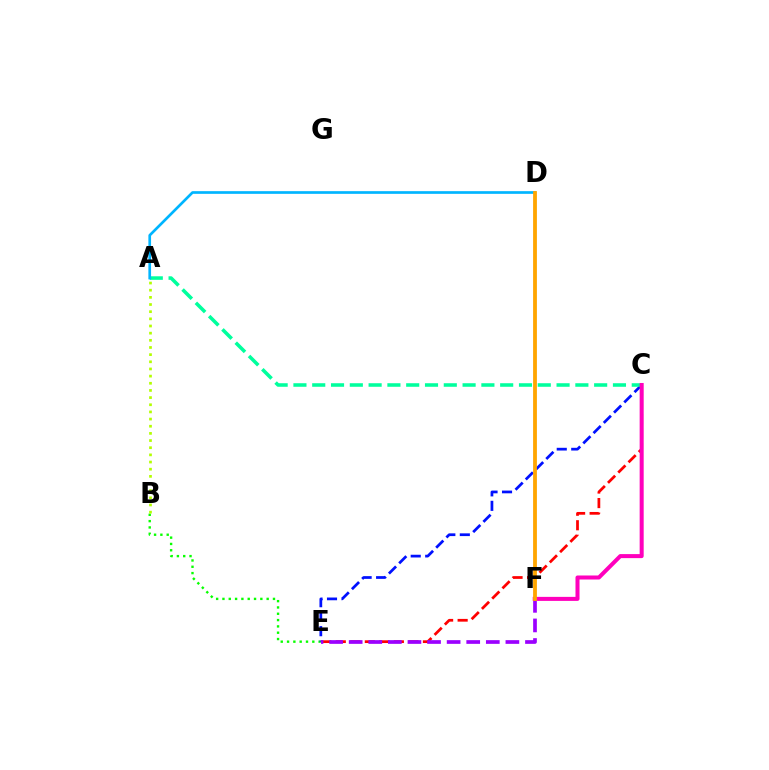{('B', 'E'): [{'color': '#08ff00', 'line_style': 'dotted', 'thickness': 1.72}], ('A', 'B'): [{'color': '#b3ff00', 'line_style': 'dotted', 'thickness': 1.95}], ('C', 'E'): [{'color': '#0010ff', 'line_style': 'dashed', 'thickness': 1.97}, {'color': '#ff0000', 'line_style': 'dashed', 'thickness': 1.97}], ('A', 'C'): [{'color': '#00ff9d', 'line_style': 'dashed', 'thickness': 2.55}], ('E', 'F'): [{'color': '#9b00ff', 'line_style': 'dashed', 'thickness': 2.66}], ('C', 'F'): [{'color': '#ff00bd', 'line_style': 'solid', 'thickness': 2.9}], ('A', 'D'): [{'color': '#00b5ff', 'line_style': 'solid', 'thickness': 1.93}], ('D', 'F'): [{'color': '#ffa500', 'line_style': 'solid', 'thickness': 2.74}]}